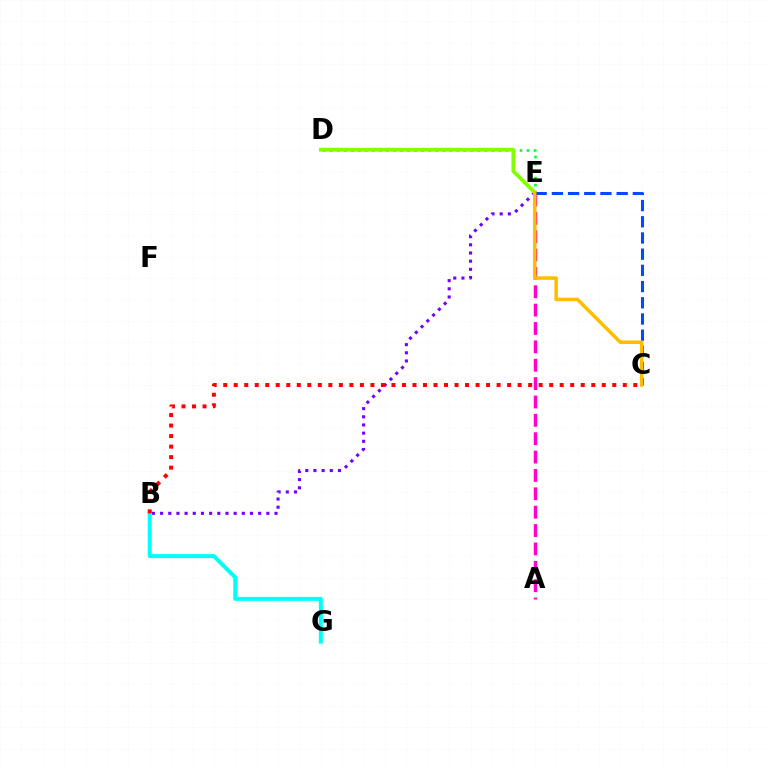{('A', 'E'): [{'color': '#ff00cf', 'line_style': 'dashed', 'thickness': 2.5}], ('D', 'E'): [{'color': '#00ff39', 'line_style': 'dotted', 'thickness': 1.91}, {'color': '#84ff00', 'line_style': 'solid', 'thickness': 2.73}], ('B', 'E'): [{'color': '#7200ff', 'line_style': 'dotted', 'thickness': 2.22}], ('C', 'E'): [{'color': '#004bff', 'line_style': 'dashed', 'thickness': 2.2}, {'color': '#ffbd00', 'line_style': 'solid', 'thickness': 2.53}], ('B', 'G'): [{'color': '#00fff6', 'line_style': 'solid', 'thickness': 2.87}], ('B', 'C'): [{'color': '#ff0000', 'line_style': 'dotted', 'thickness': 2.86}]}